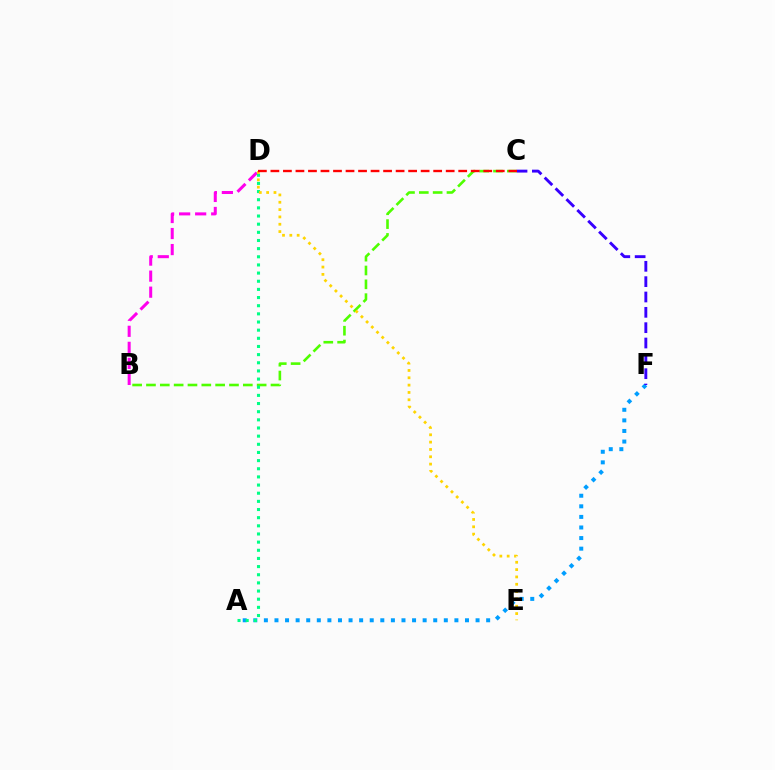{('A', 'F'): [{'color': '#009eff', 'line_style': 'dotted', 'thickness': 2.88}], ('B', 'D'): [{'color': '#ff00ed', 'line_style': 'dashed', 'thickness': 2.18}], ('B', 'C'): [{'color': '#4fff00', 'line_style': 'dashed', 'thickness': 1.88}], ('A', 'D'): [{'color': '#00ff86', 'line_style': 'dotted', 'thickness': 2.22}], ('C', 'F'): [{'color': '#3700ff', 'line_style': 'dashed', 'thickness': 2.08}], ('D', 'E'): [{'color': '#ffd500', 'line_style': 'dotted', 'thickness': 1.99}], ('C', 'D'): [{'color': '#ff0000', 'line_style': 'dashed', 'thickness': 1.7}]}